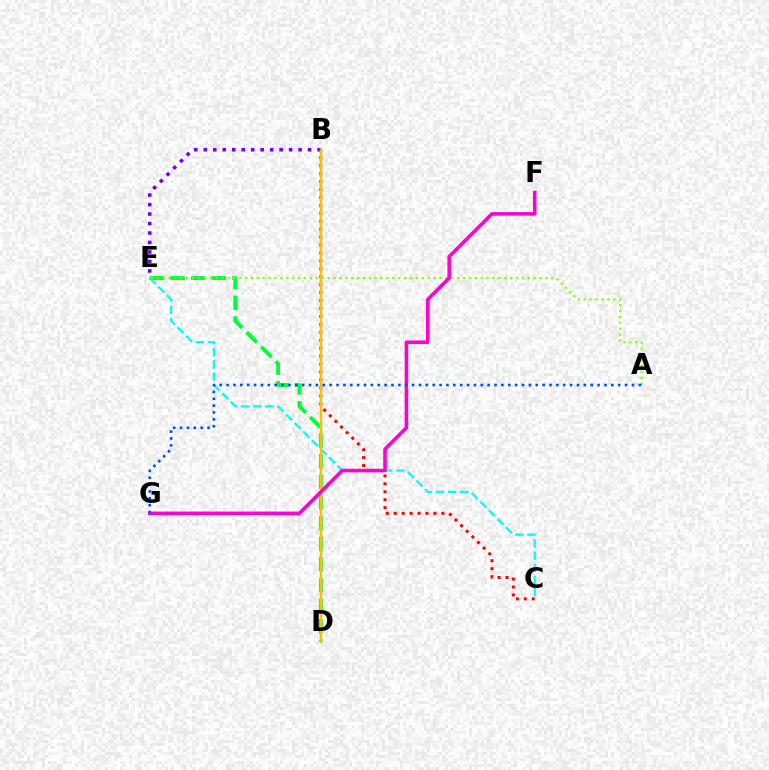{('B', 'E'): [{'color': '#7200ff', 'line_style': 'dotted', 'thickness': 2.58}], ('B', 'C'): [{'color': '#ff0000', 'line_style': 'dotted', 'thickness': 2.16}], ('C', 'E'): [{'color': '#00fff6', 'line_style': 'dashed', 'thickness': 1.65}], ('D', 'E'): [{'color': '#00ff39', 'line_style': 'dashed', 'thickness': 2.8}], ('B', 'D'): [{'color': '#ffbd00', 'line_style': 'solid', 'thickness': 1.76}], ('A', 'E'): [{'color': '#84ff00', 'line_style': 'dotted', 'thickness': 1.6}], ('F', 'G'): [{'color': '#ff00cf', 'line_style': 'solid', 'thickness': 2.55}], ('A', 'G'): [{'color': '#004bff', 'line_style': 'dotted', 'thickness': 1.87}]}